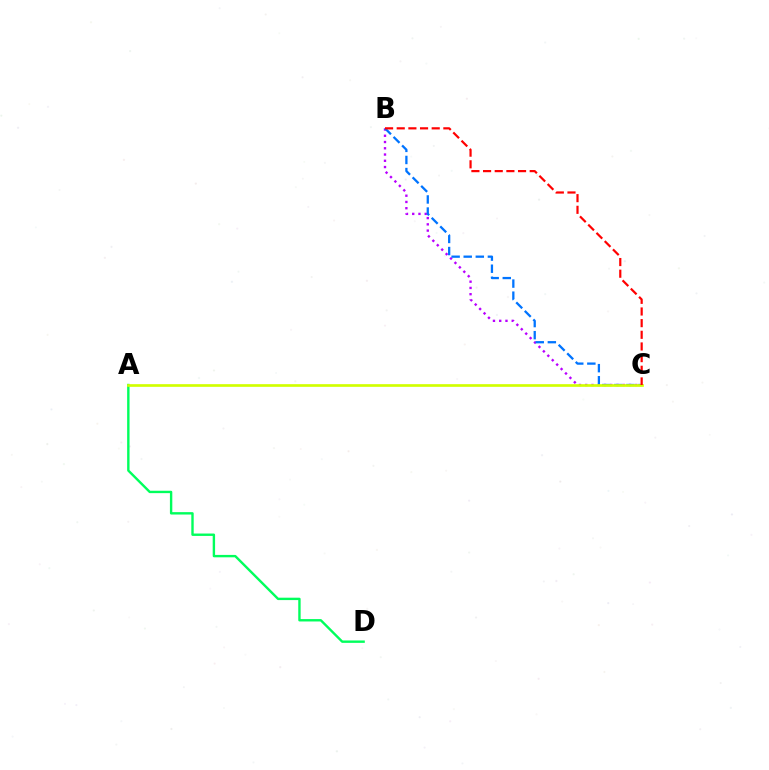{('B', 'C'): [{'color': '#b900ff', 'line_style': 'dotted', 'thickness': 1.7}, {'color': '#0074ff', 'line_style': 'dashed', 'thickness': 1.64}, {'color': '#ff0000', 'line_style': 'dashed', 'thickness': 1.58}], ('A', 'D'): [{'color': '#00ff5c', 'line_style': 'solid', 'thickness': 1.72}], ('A', 'C'): [{'color': '#d1ff00', 'line_style': 'solid', 'thickness': 1.93}]}